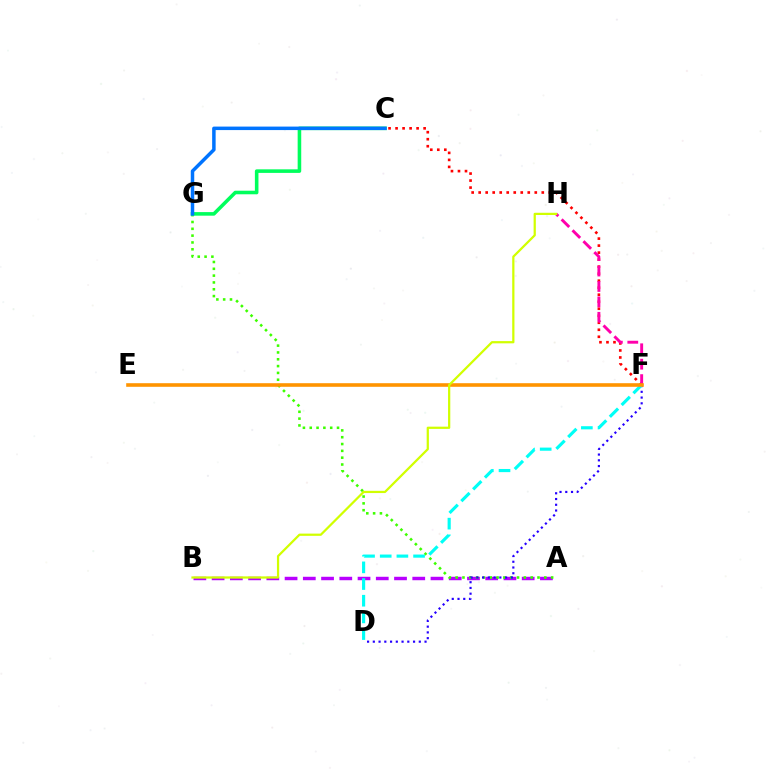{('A', 'B'): [{'color': '#b900ff', 'line_style': 'dashed', 'thickness': 2.48}], ('A', 'G'): [{'color': '#3dff00', 'line_style': 'dotted', 'thickness': 1.85}], ('C', 'G'): [{'color': '#00ff5c', 'line_style': 'solid', 'thickness': 2.57}, {'color': '#0074ff', 'line_style': 'solid', 'thickness': 2.51}], ('D', 'F'): [{'color': '#2500ff', 'line_style': 'dotted', 'thickness': 1.56}, {'color': '#00fff6', 'line_style': 'dashed', 'thickness': 2.27}], ('C', 'F'): [{'color': '#ff0000', 'line_style': 'dotted', 'thickness': 1.91}], ('F', 'H'): [{'color': '#ff00ac', 'line_style': 'dashed', 'thickness': 2.1}], ('E', 'F'): [{'color': '#ff9400', 'line_style': 'solid', 'thickness': 2.59}], ('B', 'H'): [{'color': '#d1ff00', 'line_style': 'solid', 'thickness': 1.61}]}